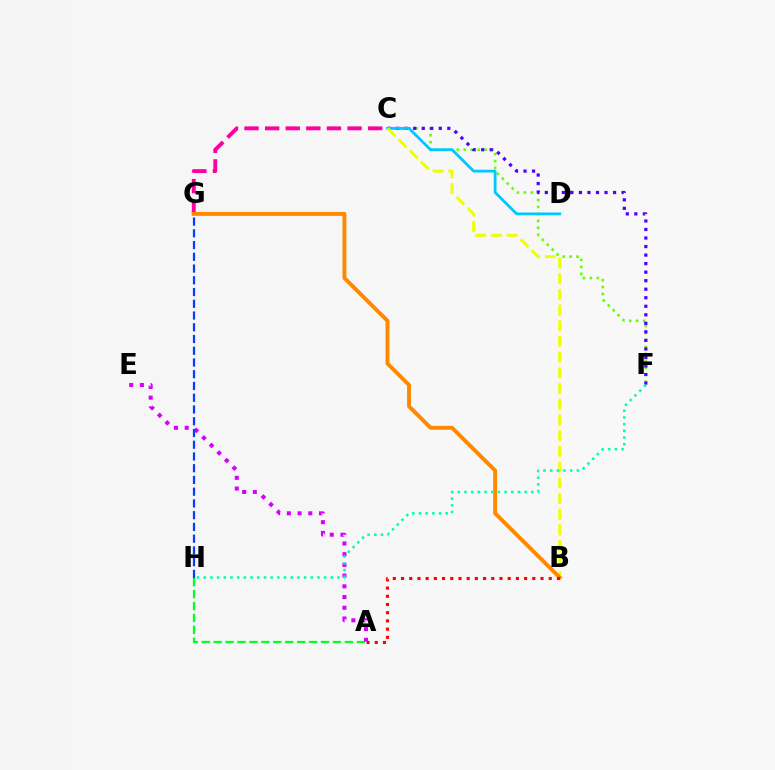{('A', 'H'): [{'color': '#00ff27', 'line_style': 'dashed', 'thickness': 1.62}], ('A', 'E'): [{'color': '#d600ff', 'line_style': 'dotted', 'thickness': 2.91}], ('C', 'F'): [{'color': '#66ff00', 'line_style': 'dotted', 'thickness': 1.89}, {'color': '#4f00ff', 'line_style': 'dotted', 'thickness': 2.32}], ('C', 'D'): [{'color': '#00c7ff', 'line_style': 'solid', 'thickness': 2.02}], ('G', 'H'): [{'color': '#003fff', 'line_style': 'dashed', 'thickness': 1.6}], ('C', 'G'): [{'color': '#ff00a0', 'line_style': 'dashed', 'thickness': 2.8}], ('B', 'C'): [{'color': '#eeff00', 'line_style': 'dashed', 'thickness': 2.13}], ('B', 'G'): [{'color': '#ff8800', 'line_style': 'solid', 'thickness': 2.81}], ('F', 'H'): [{'color': '#00ffaf', 'line_style': 'dotted', 'thickness': 1.82}], ('A', 'B'): [{'color': '#ff0000', 'line_style': 'dotted', 'thickness': 2.23}]}